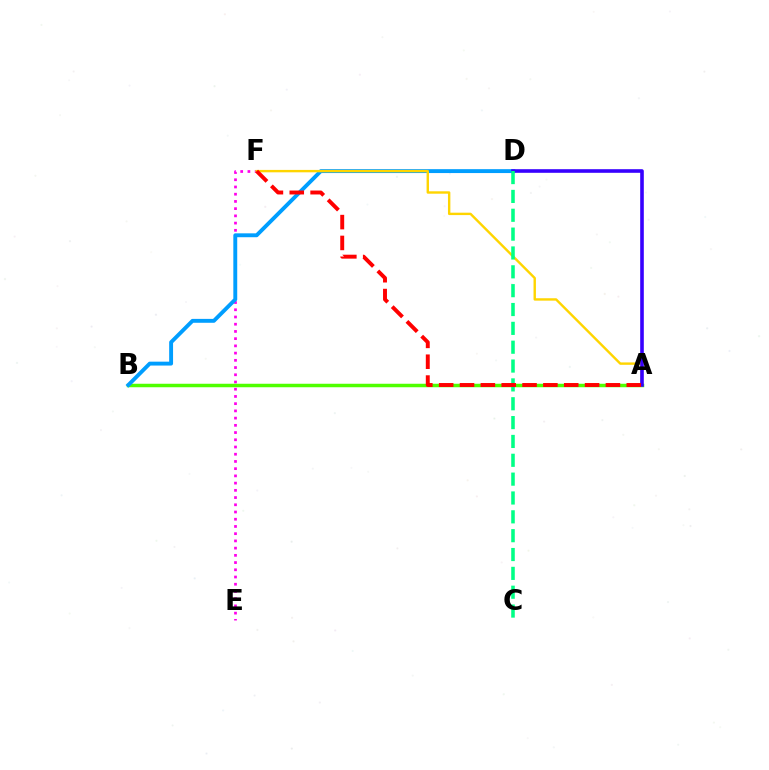{('E', 'F'): [{'color': '#ff00ed', 'line_style': 'dotted', 'thickness': 1.96}], ('A', 'B'): [{'color': '#4fff00', 'line_style': 'solid', 'thickness': 2.52}], ('B', 'D'): [{'color': '#009eff', 'line_style': 'solid', 'thickness': 2.8}], ('A', 'F'): [{'color': '#ffd500', 'line_style': 'solid', 'thickness': 1.73}, {'color': '#ff0000', 'line_style': 'dashed', 'thickness': 2.83}], ('A', 'D'): [{'color': '#3700ff', 'line_style': 'solid', 'thickness': 2.6}], ('C', 'D'): [{'color': '#00ff86', 'line_style': 'dashed', 'thickness': 2.56}]}